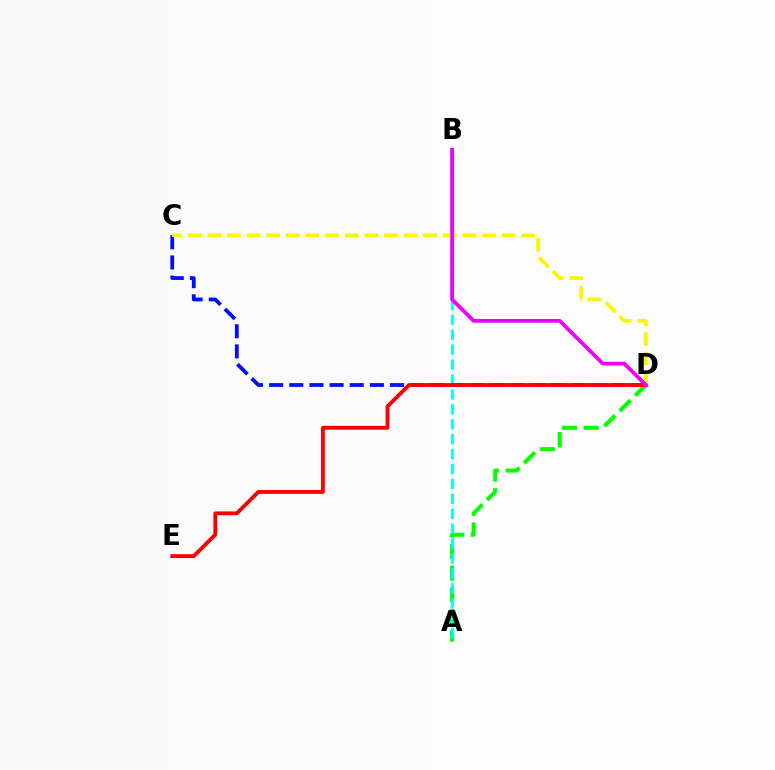{('A', 'D'): [{'color': '#08ff00', 'line_style': 'dashed', 'thickness': 2.94}], ('A', 'B'): [{'color': '#00fff6', 'line_style': 'dashed', 'thickness': 2.03}], ('C', 'D'): [{'color': '#0010ff', 'line_style': 'dashed', 'thickness': 2.74}, {'color': '#fcf500', 'line_style': 'dashed', 'thickness': 2.66}], ('D', 'E'): [{'color': '#ff0000', 'line_style': 'solid', 'thickness': 2.76}], ('B', 'D'): [{'color': '#ee00ff', 'line_style': 'solid', 'thickness': 2.69}]}